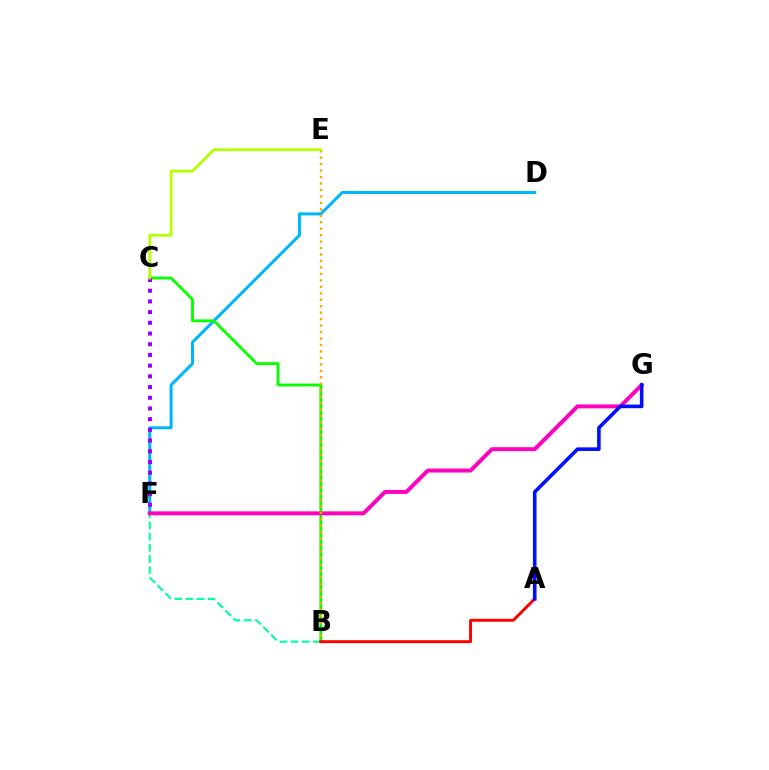{('D', 'F'): [{'color': '#00b5ff', 'line_style': 'solid', 'thickness': 2.18}], ('B', 'C'): [{'color': '#08ff00', 'line_style': 'solid', 'thickness': 2.06}], ('B', 'F'): [{'color': '#00ff9d', 'line_style': 'dashed', 'thickness': 1.52}], ('F', 'G'): [{'color': '#ff00bd', 'line_style': 'solid', 'thickness': 2.84}], ('B', 'E'): [{'color': '#ffa500', 'line_style': 'dotted', 'thickness': 1.75}], ('A', 'B'): [{'color': '#ff0000', 'line_style': 'solid', 'thickness': 2.1}], ('C', 'F'): [{'color': '#9b00ff', 'line_style': 'dotted', 'thickness': 2.91}], ('C', 'E'): [{'color': '#b3ff00', 'line_style': 'solid', 'thickness': 2.01}], ('A', 'G'): [{'color': '#0010ff', 'line_style': 'solid', 'thickness': 2.6}]}